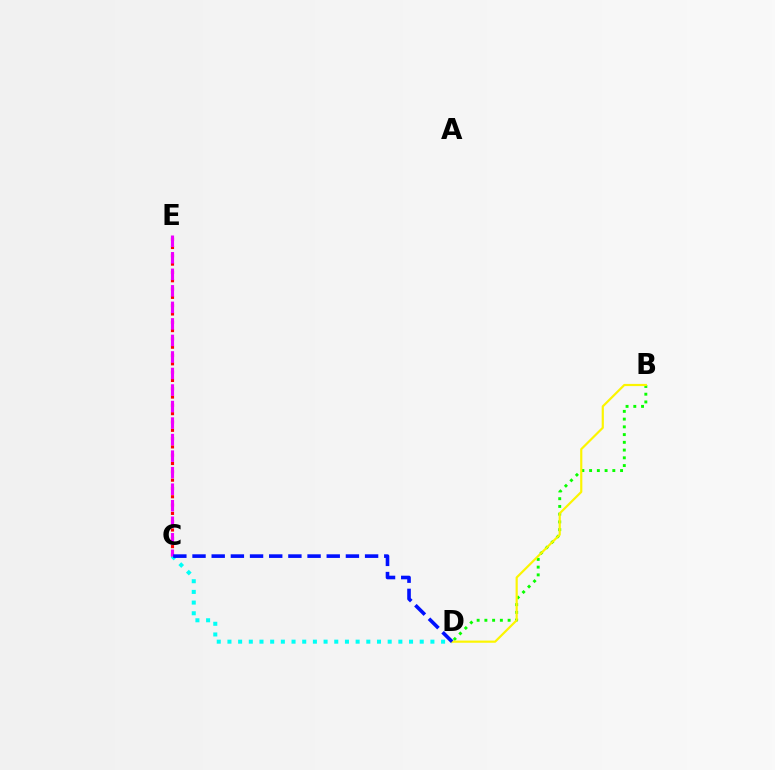{('C', 'E'): [{'color': '#ff0000', 'line_style': 'dotted', 'thickness': 2.26}, {'color': '#ee00ff', 'line_style': 'dashed', 'thickness': 2.25}], ('B', 'D'): [{'color': '#08ff00', 'line_style': 'dotted', 'thickness': 2.1}, {'color': '#fcf500', 'line_style': 'solid', 'thickness': 1.57}], ('C', 'D'): [{'color': '#00fff6', 'line_style': 'dotted', 'thickness': 2.9}, {'color': '#0010ff', 'line_style': 'dashed', 'thickness': 2.6}]}